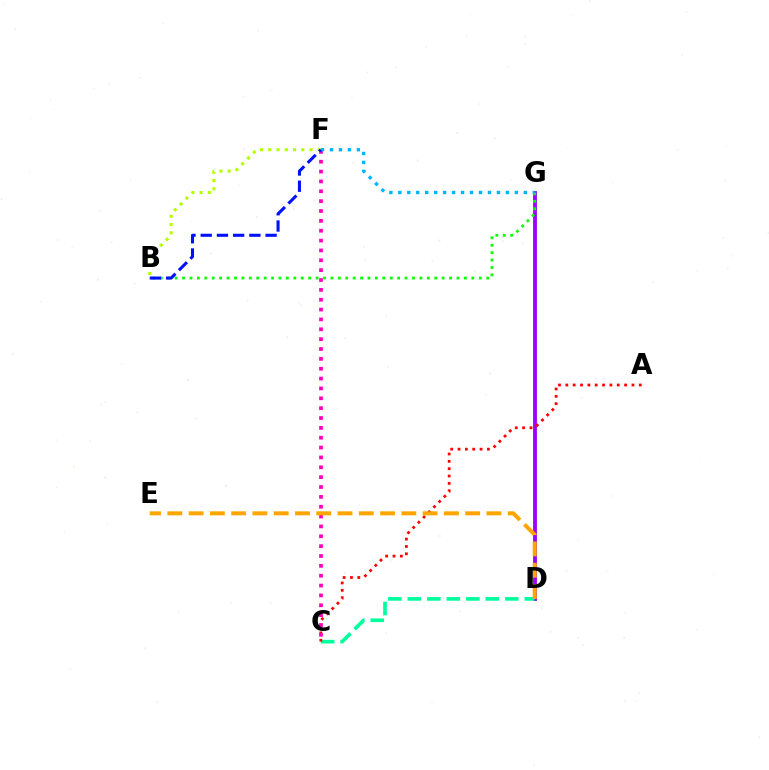{('D', 'G'): [{'color': '#9b00ff', 'line_style': 'solid', 'thickness': 2.76}], ('C', 'D'): [{'color': '#00ff9d', 'line_style': 'dashed', 'thickness': 2.65}], ('B', 'F'): [{'color': '#b3ff00', 'line_style': 'dotted', 'thickness': 2.24}, {'color': '#0010ff', 'line_style': 'dashed', 'thickness': 2.2}], ('B', 'G'): [{'color': '#08ff00', 'line_style': 'dotted', 'thickness': 2.02}], ('A', 'C'): [{'color': '#ff0000', 'line_style': 'dotted', 'thickness': 2.0}], ('C', 'F'): [{'color': '#ff00bd', 'line_style': 'dotted', 'thickness': 2.68}], ('F', 'G'): [{'color': '#00b5ff', 'line_style': 'dotted', 'thickness': 2.44}], ('D', 'E'): [{'color': '#ffa500', 'line_style': 'dashed', 'thickness': 2.89}]}